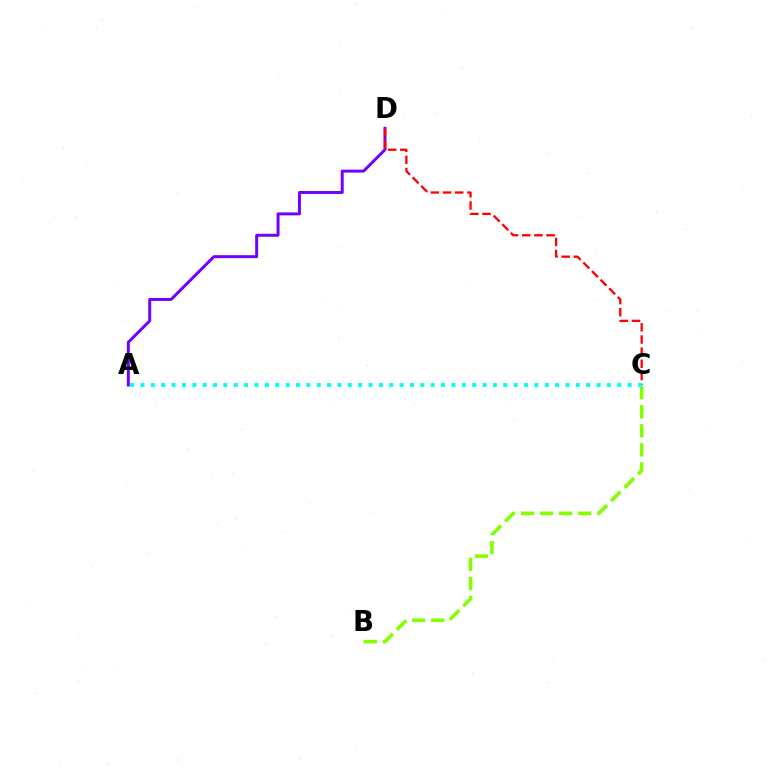{('A', 'D'): [{'color': '#7200ff', 'line_style': 'solid', 'thickness': 2.14}], ('C', 'D'): [{'color': '#ff0000', 'line_style': 'dashed', 'thickness': 1.65}], ('B', 'C'): [{'color': '#84ff00', 'line_style': 'dashed', 'thickness': 2.59}], ('A', 'C'): [{'color': '#00fff6', 'line_style': 'dotted', 'thickness': 2.82}]}